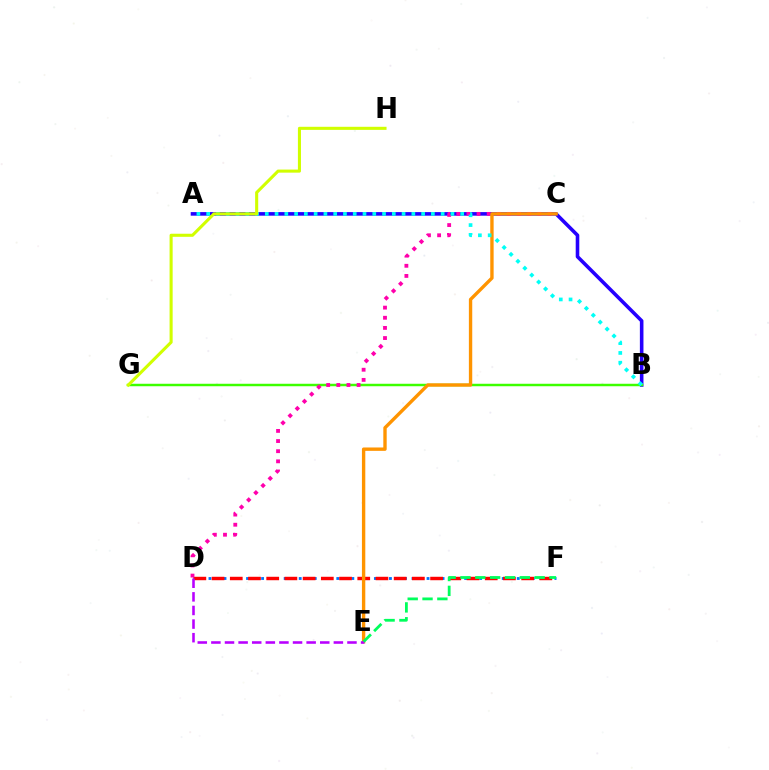{('D', 'F'): [{'color': '#0074ff', 'line_style': 'dotted', 'thickness': 2.04}, {'color': '#ff0000', 'line_style': 'dashed', 'thickness': 2.47}], ('A', 'B'): [{'color': '#2500ff', 'line_style': 'solid', 'thickness': 2.58}, {'color': '#00fff6', 'line_style': 'dotted', 'thickness': 2.65}], ('B', 'G'): [{'color': '#3dff00', 'line_style': 'solid', 'thickness': 1.78}], ('C', 'D'): [{'color': '#ff00ac', 'line_style': 'dotted', 'thickness': 2.75}], ('C', 'E'): [{'color': '#ff9400', 'line_style': 'solid', 'thickness': 2.43}], ('D', 'E'): [{'color': '#b900ff', 'line_style': 'dashed', 'thickness': 1.85}], ('E', 'F'): [{'color': '#00ff5c', 'line_style': 'dashed', 'thickness': 2.02}], ('G', 'H'): [{'color': '#d1ff00', 'line_style': 'solid', 'thickness': 2.21}]}